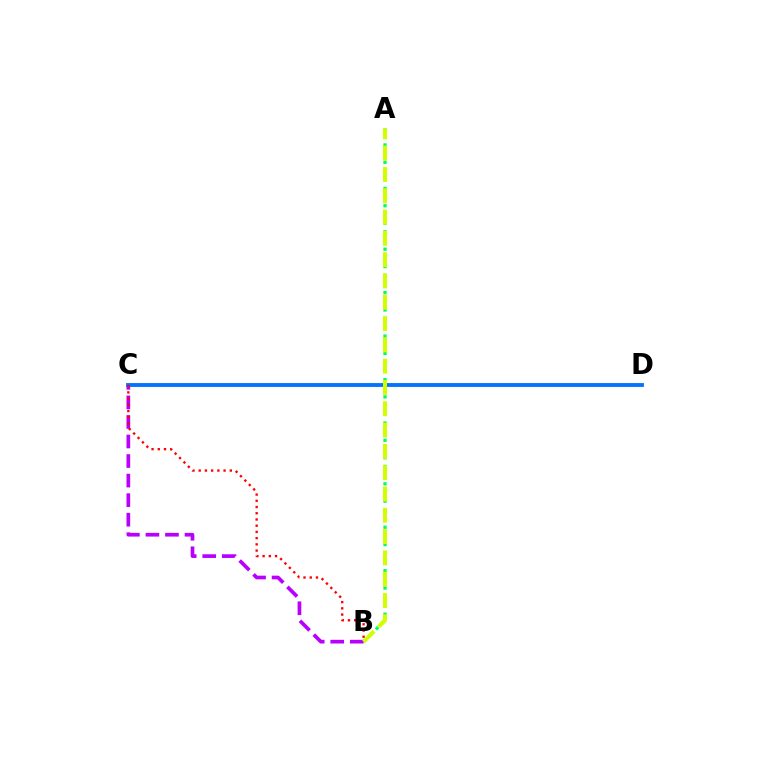{('B', 'C'): [{'color': '#b900ff', 'line_style': 'dashed', 'thickness': 2.66}, {'color': '#ff0000', 'line_style': 'dotted', 'thickness': 1.69}], ('C', 'D'): [{'color': '#0074ff', 'line_style': 'solid', 'thickness': 2.77}], ('A', 'B'): [{'color': '#00ff5c', 'line_style': 'dotted', 'thickness': 2.36}, {'color': '#d1ff00', 'line_style': 'dashed', 'thickness': 2.89}]}